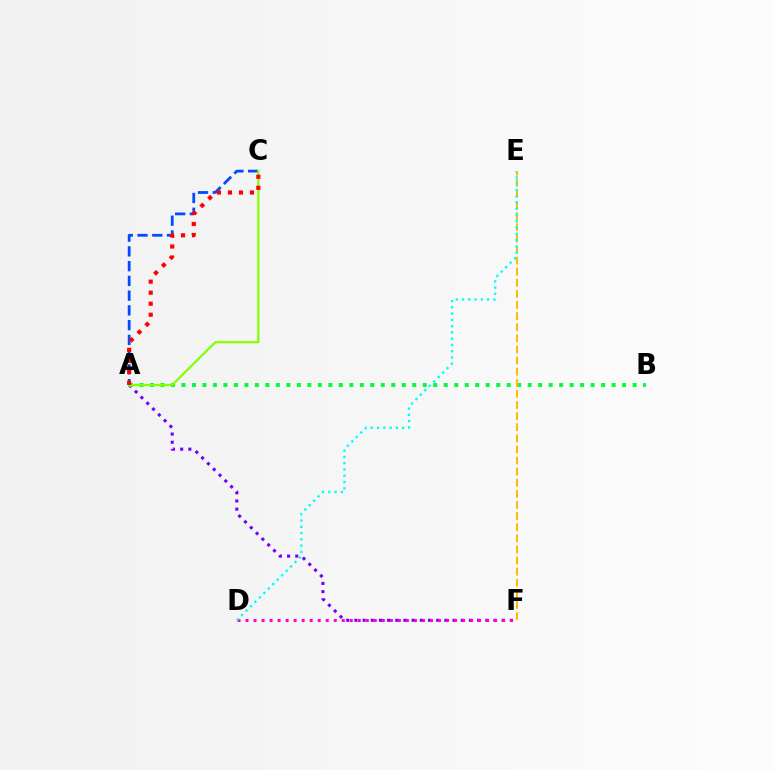{('A', 'F'): [{'color': '#7200ff', 'line_style': 'dotted', 'thickness': 2.22}], ('A', 'B'): [{'color': '#00ff39', 'line_style': 'dotted', 'thickness': 2.85}], ('E', 'F'): [{'color': '#ffbd00', 'line_style': 'dashed', 'thickness': 1.51}], ('D', 'F'): [{'color': '#ff00cf', 'line_style': 'dotted', 'thickness': 2.18}], ('D', 'E'): [{'color': '#00fff6', 'line_style': 'dotted', 'thickness': 1.7}], ('A', 'C'): [{'color': '#004bff', 'line_style': 'dashed', 'thickness': 2.0}, {'color': '#84ff00', 'line_style': 'solid', 'thickness': 1.59}, {'color': '#ff0000', 'line_style': 'dotted', 'thickness': 2.99}]}